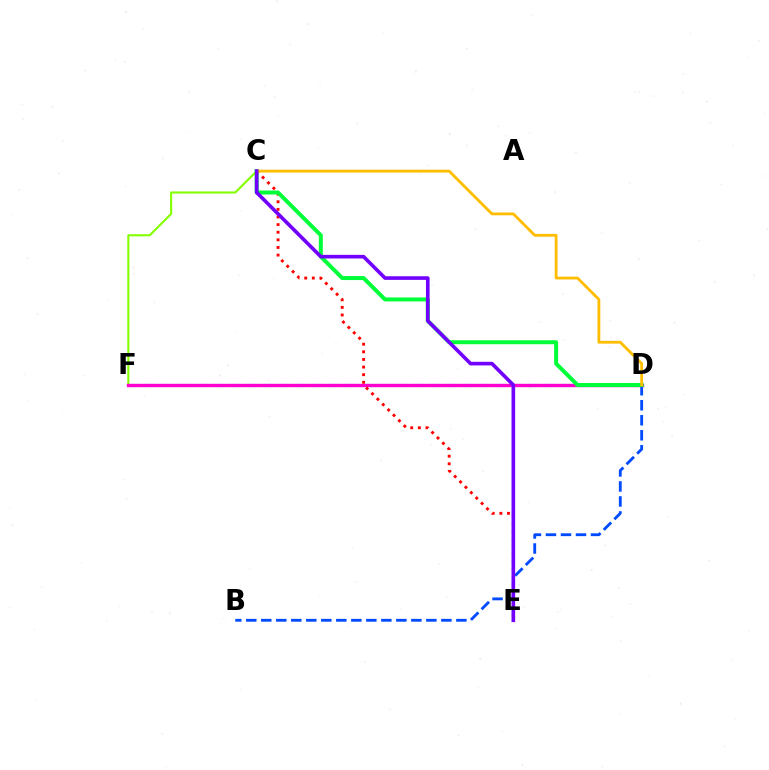{('D', 'F'): [{'color': '#00fff6', 'line_style': 'dashed', 'thickness': 2.26}, {'color': '#ff00cf', 'line_style': 'solid', 'thickness': 2.43}], ('C', 'F'): [{'color': '#84ff00', 'line_style': 'solid', 'thickness': 1.52}], ('C', 'E'): [{'color': '#ff0000', 'line_style': 'dotted', 'thickness': 2.07}, {'color': '#7200ff', 'line_style': 'solid', 'thickness': 2.61}], ('B', 'D'): [{'color': '#004bff', 'line_style': 'dashed', 'thickness': 2.04}], ('C', 'D'): [{'color': '#00ff39', 'line_style': 'solid', 'thickness': 2.87}, {'color': '#ffbd00', 'line_style': 'solid', 'thickness': 2.03}]}